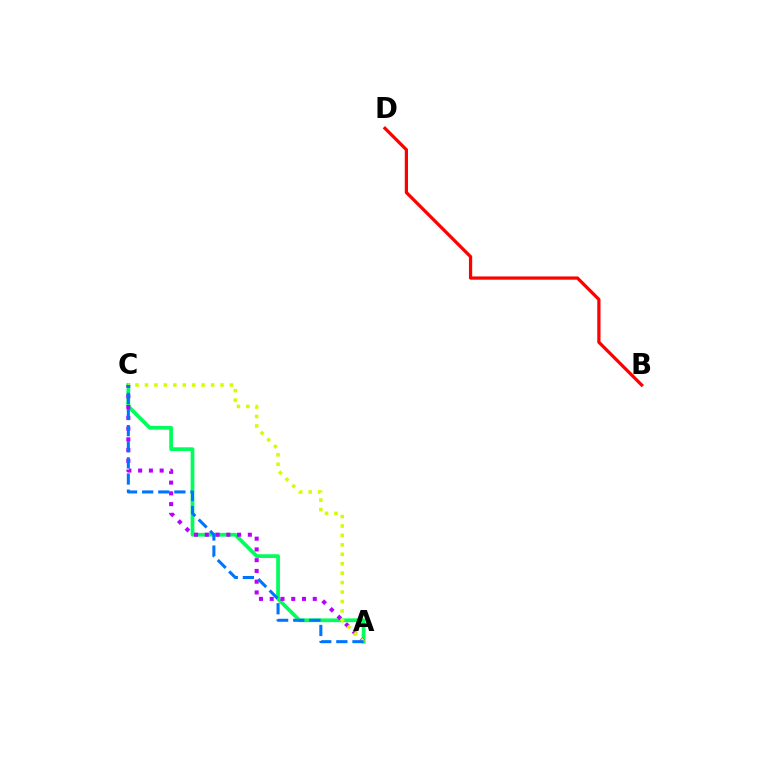{('A', 'C'): [{'color': '#00ff5c', 'line_style': 'solid', 'thickness': 2.69}, {'color': '#b900ff', 'line_style': 'dotted', 'thickness': 2.92}, {'color': '#d1ff00', 'line_style': 'dotted', 'thickness': 2.57}, {'color': '#0074ff', 'line_style': 'dashed', 'thickness': 2.19}], ('B', 'D'): [{'color': '#ff0000', 'line_style': 'solid', 'thickness': 2.33}]}